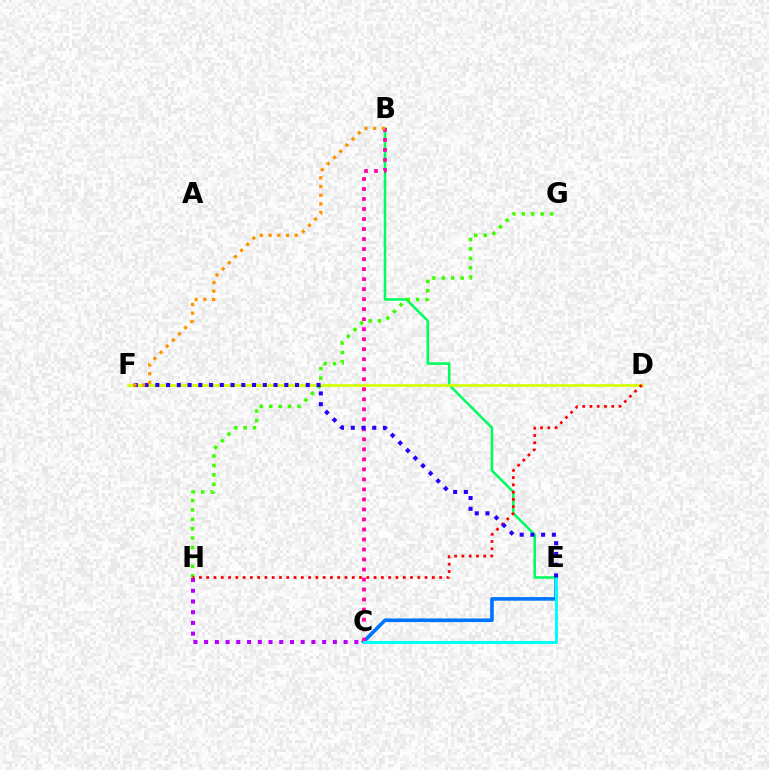{('C', 'E'): [{'color': '#0074ff', 'line_style': 'solid', 'thickness': 2.6}, {'color': '#00fff6', 'line_style': 'solid', 'thickness': 2.18}], ('B', 'E'): [{'color': '#00ff5c', 'line_style': 'solid', 'thickness': 1.83}], ('D', 'F'): [{'color': '#d1ff00', 'line_style': 'solid', 'thickness': 1.92}], ('B', 'C'): [{'color': '#ff00ac', 'line_style': 'dotted', 'thickness': 2.72}], ('C', 'H'): [{'color': '#b900ff', 'line_style': 'dotted', 'thickness': 2.92}], ('G', 'H'): [{'color': '#3dff00', 'line_style': 'dotted', 'thickness': 2.55}], ('D', 'H'): [{'color': '#ff0000', 'line_style': 'dotted', 'thickness': 1.98}], ('E', 'F'): [{'color': '#2500ff', 'line_style': 'dotted', 'thickness': 2.92}], ('B', 'F'): [{'color': '#ff9400', 'line_style': 'dotted', 'thickness': 2.36}]}